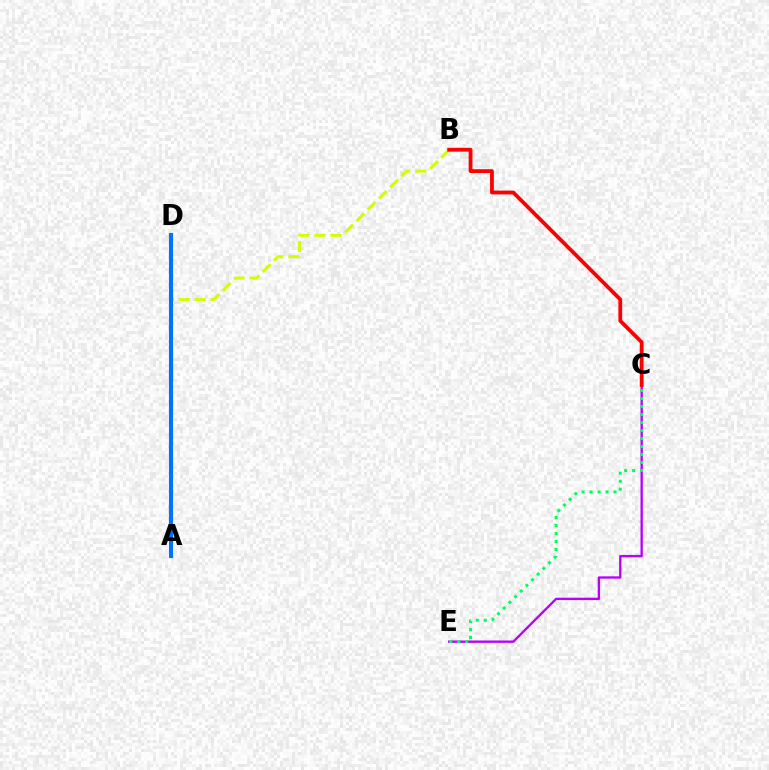{('A', 'B'): [{'color': '#d1ff00', 'line_style': 'dashed', 'thickness': 2.16}], ('C', 'E'): [{'color': '#b900ff', 'line_style': 'solid', 'thickness': 1.69}, {'color': '#00ff5c', 'line_style': 'dotted', 'thickness': 2.17}], ('A', 'D'): [{'color': '#0074ff', 'line_style': 'solid', 'thickness': 2.96}], ('B', 'C'): [{'color': '#ff0000', 'line_style': 'solid', 'thickness': 2.74}]}